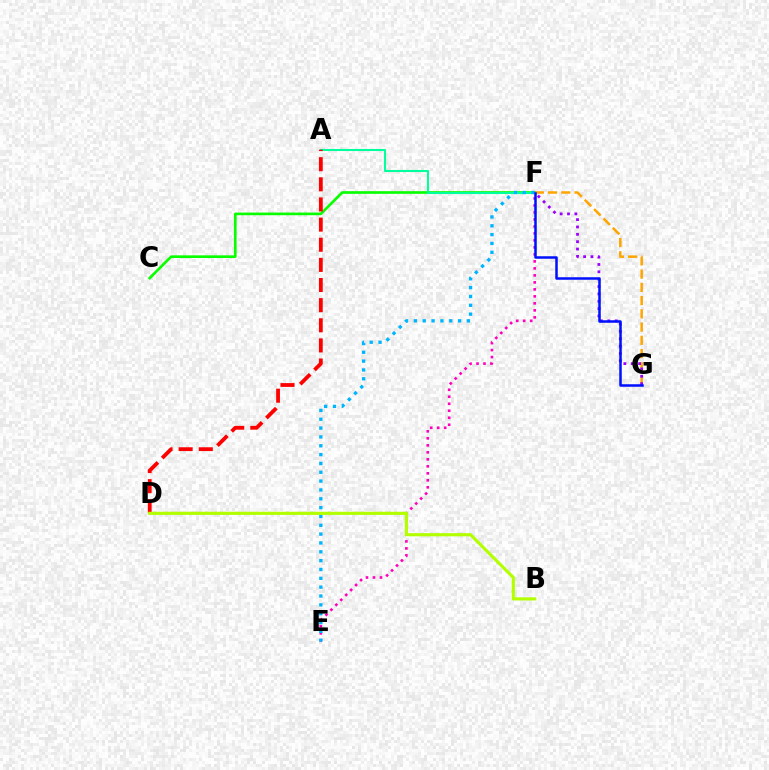{('E', 'F'): [{'color': '#ff00bd', 'line_style': 'dotted', 'thickness': 1.9}, {'color': '#00b5ff', 'line_style': 'dotted', 'thickness': 2.4}], ('C', 'F'): [{'color': '#08ff00', 'line_style': 'solid', 'thickness': 1.92}], ('F', 'G'): [{'color': '#ffa500', 'line_style': 'dashed', 'thickness': 1.8}, {'color': '#9b00ff', 'line_style': 'dotted', 'thickness': 2.0}, {'color': '#0010ff', 'line_style': 'solid', 'thickness': 1.81}], ('A', 'F'): [{'color': '#00ff9d', 'line_style': 'solid', 'thickness': 1.5}], ('A', 'D'): [{'color': '#ff0000', 'line_style': 'dashed', 'thickness': 2.74}], ('B', 'D'): [{'color': '#b3ff00', 'line_style': 'solid', 'thickness': 2.27}]}